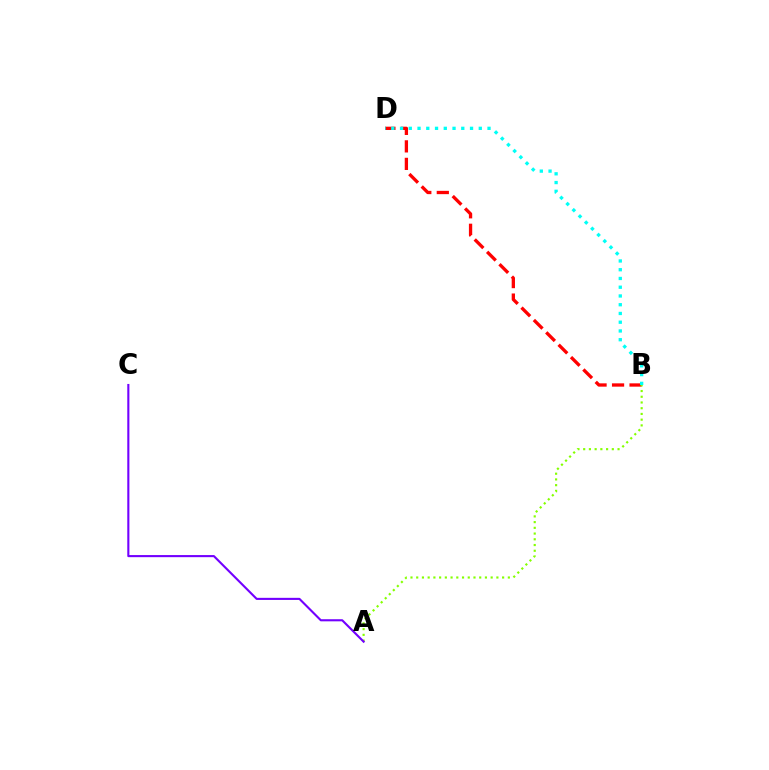{('B', 'D'): [{'color': '#ff0000', 'line_style': 'dashed', 'thickness': 2.38}, {'color': '#00fff6', 'line_style': 'dotted', 'thickness': 2.38}], ('A', 'B'): [{'color': '#84ff00', 'line_style': 'dotted', 'thickness': 1.56}], ('A', 'C'): [{'color': '#7200ff', 'line_style': 'solid', 'thickness': 1.52}]}